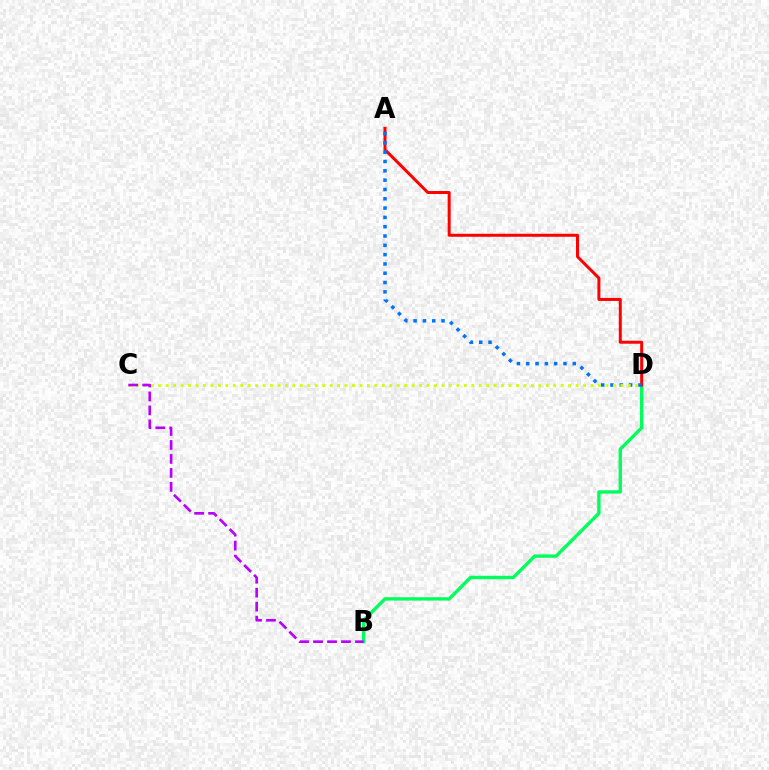{('B', 'D'): [{'color': '#00ff5c', 'line_style': 'solid', 'thickness': 2.43}], ('A', 'D'): [{'color': '#ff0000', 'line_style': 'solid', 'thickness': 2.15}, {'color': '#0074ff', 'line_style': 'dotted', 'thickness': 2.53}], ('C', 'D'): [{'color': '#d1ff00', 'line_style': 'dotted', 'thickness': 2.03}], ('B', 'C'): [{'color': '#b900ff', 'line_style': 'dashed', 'thickness': 1.9}]}